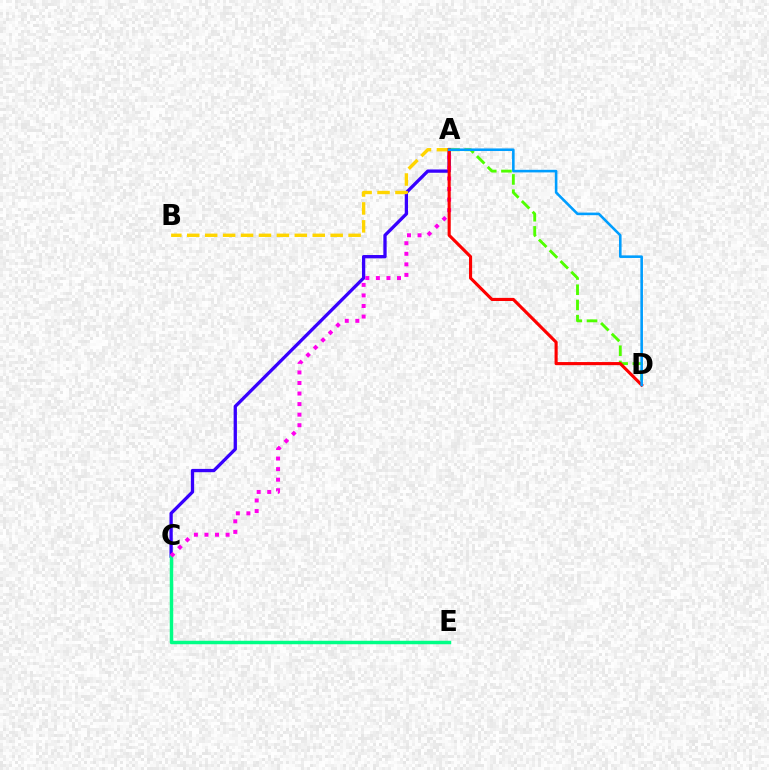{('A', 'C'): [{'color': '#3700ff', 'line_style': 'solid', 'thickness': 2.37}, {'color': '#ff00ed', 'line_style': 'dotted', 'thickness': 2.87}], ('C', 'E'): [{'color': '#00ff86', 'line_style': 'solid', 'thickness': 2.5}], ('A', 'D'): [{'color': '#4fff00', 'line_style': 'dashed', 'thickness': 2.07}, {'color': '#ff0000', 'line_style': 'solid', 'thickness': 2.24}, {'color': '#009eff', 'line_style': 'solid', 'thickness': 1.86}], ('A', 'B'): [{'color': '#ffd500', 'line_style': 'dashed', 'thickness': 2.44}]}